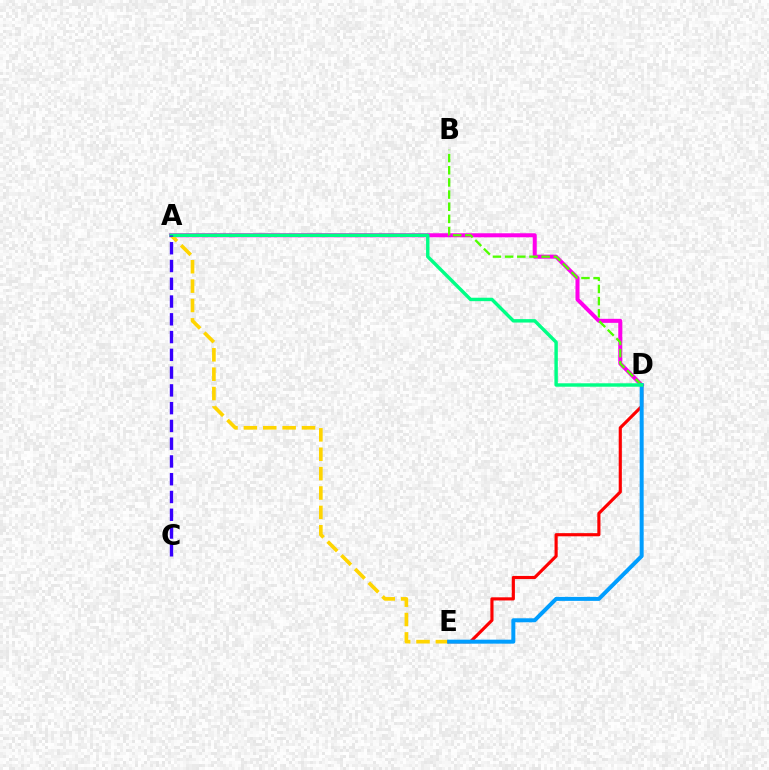{('A', 'D'): [{'color': '#ff00ed', 'line_style': 'solid', 'thickness': 2.9}, {'color': '#00ff86', 'line_style': 'solid', 'thickness': 2.47}], ('A', 'E'): [{'color': '#ffd500', 'line_style': 'dashed', 'thickness': 2.63}], ('B', 'D'): [{'color': '#4fff00', 'line_style': 'dashed', 'thickness': 1.65}], ('D', 'E'): [{'color': '#ff0000', 'line_style': 'solid', 'thickness': 2.26}, {'color': '#009eff', 'line_style': 'solid', 'thickness': 2.87}], ('A', 'C'): [{'color': '#3700ff', 'line_style': 'dashed', 'thickness': 2.41}]}